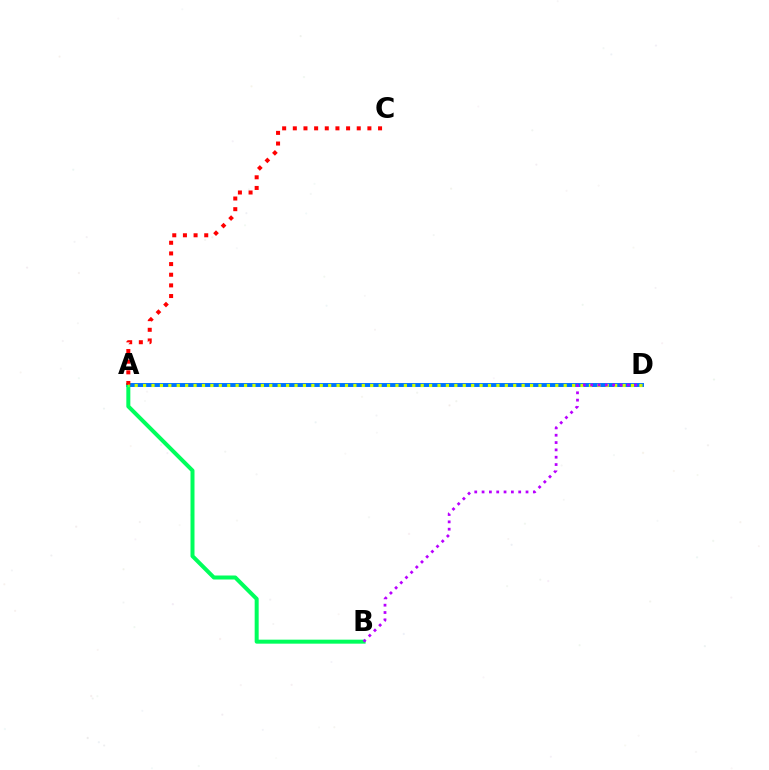{('A', 'D'): [{'color': '#0074ff', 'line_style': 'solid', 'thickness': 2.84}, {'color': '#d1ff00', 'line_style': 'dotted', 'thickness': 2.29}], ('A', 'B'): [{'color': '#00ff5c', 'line_style': 'solid', 'thickness': 2.88}], ('A', 'C'): [{'color': '#ff0000', 'line_style': 'dotted', 'thickness': 2.89}], ('B', 'D'): [{'color': '#b900ff', 'line_style': 'dotted', 'thickness': 1.99}]}